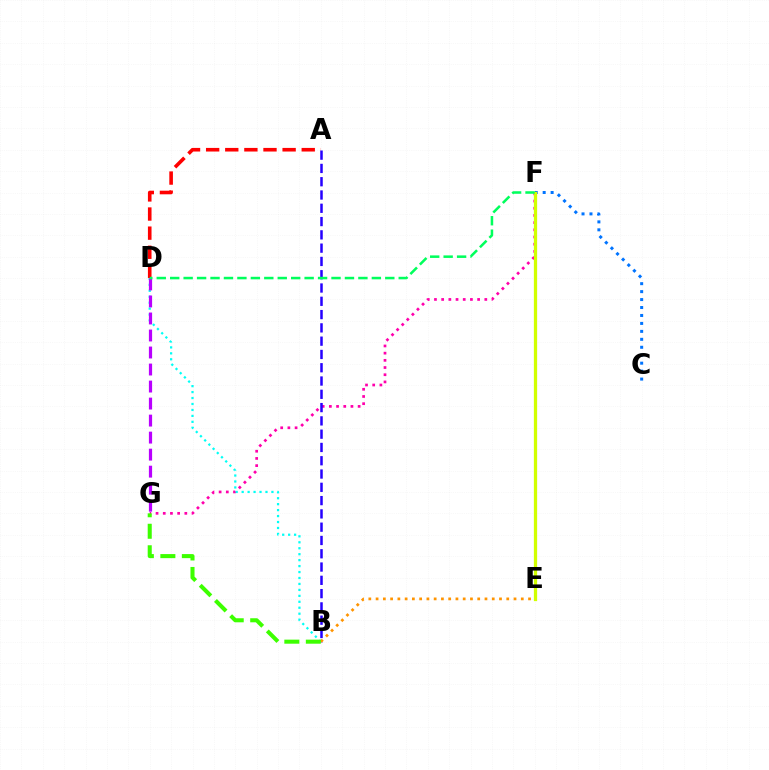{('A', 'D'): [{'color': '#ff0000', 'line_style': 'dashed', 'thickness': 2.6}], ('F', 'G'): [{'color': '#ff00ac', 'line_style': 'dotted', 'thickness': 1.95}], ('C', 'F'): [{'color': '#0074ff', 'line_style': 'dotted', 'thickness': 2.16}], ('B', 'D'): [{'color': '#00fff6', 'line_style': 'dotted', 'thickness': 1.62}], ('E', 'F'): [{'color': '#d1ff00', 'line_style': 'solid', 'thickness': 2.35}], ('A', 'B'): [{'color': '#2500ff', 'line_style': 'dashed', 'thickness': 1.81}], ('B', 'E'): [{'color': '#ff9400', 'line_style': 'dotted', 'thickness': 1.97}], ('B', 'G'): [{'color': '#3dff00', 'line_style': 'dashed', 'thickness': 2.92}], ('D', 'G'): [{'color': '#b900ff', 'line_style': 'dashed', 'thickness': 2.31}], ('D', 'F'): [{'color': '#00ff5c', 'line_style': 'dashed', 'thickness': 1.83}]}